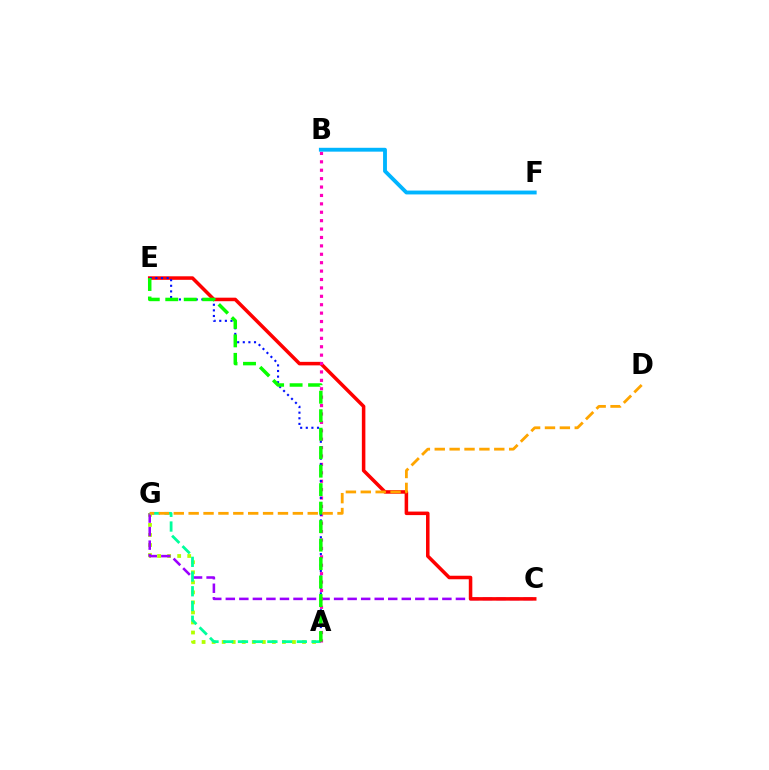{('A', 'G'): [{'color': '#b3ff00', 'line_style': 'dotted', 'thickness': 2.73}, {'color': '#00ff9d', 'line_style': 'dashed', 'thickness': 2.0}], ('C', 'G'): [{'color': '#9b00ff', 'line_style': 'dashed', 'thickness': 1.84}], ('C', 'E'): [{'color': '#ff0000', 'line_style': 'solid', 'thickness': 2.54}], ('A', 'B'): [{'color': '#ff00bd', 'line_style': 'dotted', 'thickness': 2.28}], ('A', 'E'): [{'color': '#0010ff', 'line_style': 'dotted', 'thickness': 1.53}, {'color': '#08ff00', 'line_style': 'dashed', 'thickness': 2.51}], ('D', 'G'): [{'color': '#ffa500', 'line_style': 'dashed', 'thickness': 2.02}], ('B', 'F'): [{'color': '#00b5ff', 'line_style': 'solid', 'thickness': 2.78}]}